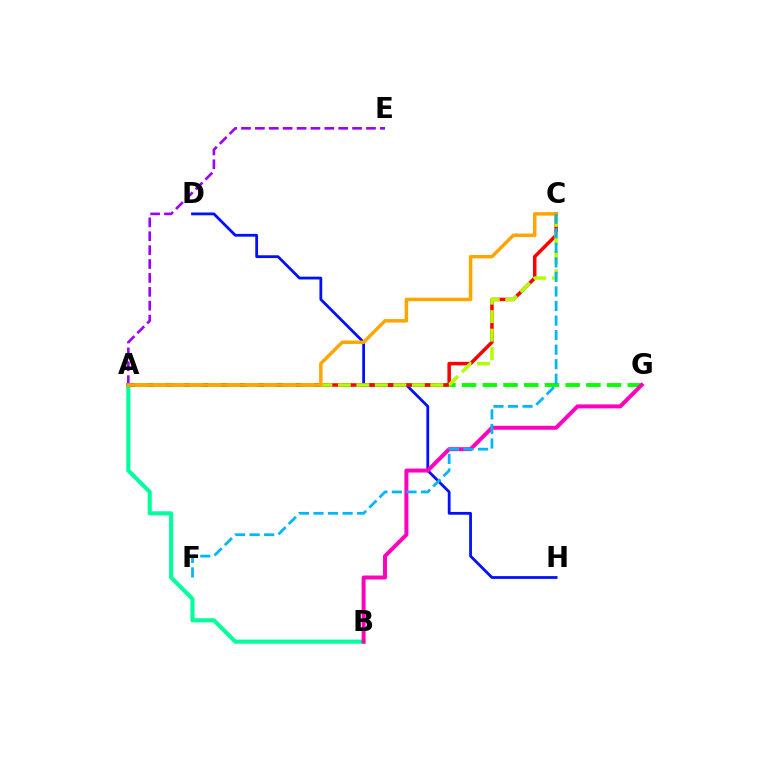{('A', 'G'): [{'color': '#08ff00', 'line_style': 'dashed', 'thickness': 2.81}], ('D', 'H'): [{'color': '#0010ff', 'line_style': 'solid', 'thickness': 2.0}], ('A', 'B'): [{'color': '#00ff9d', 'line_style': 'solid', 'thickness': 2.95}], ('A', 'C'): [{'color': '#ff0000', 'line_style': 'solid', 'thickness': 2.52}, {'color': '#b3ff00', 'line_style': 'dashed', 'thickness': 2.51}, {'color': '#ffa500', 'line_style': 'solid', 'thickness': 2.51}], ('A', 'E'): [{'color': '#9b00ff', 'line_style': 'dashed', 'thickness': 1.89}], ('B', 'G'): [{'color': '#ff00bd', 'line_style': 'solid', 'thickness': 2.85}], ('C', 'F'): [{'color': '#00b5ff', 'line_style': 'dashed', 'thickness': 1.98}]}